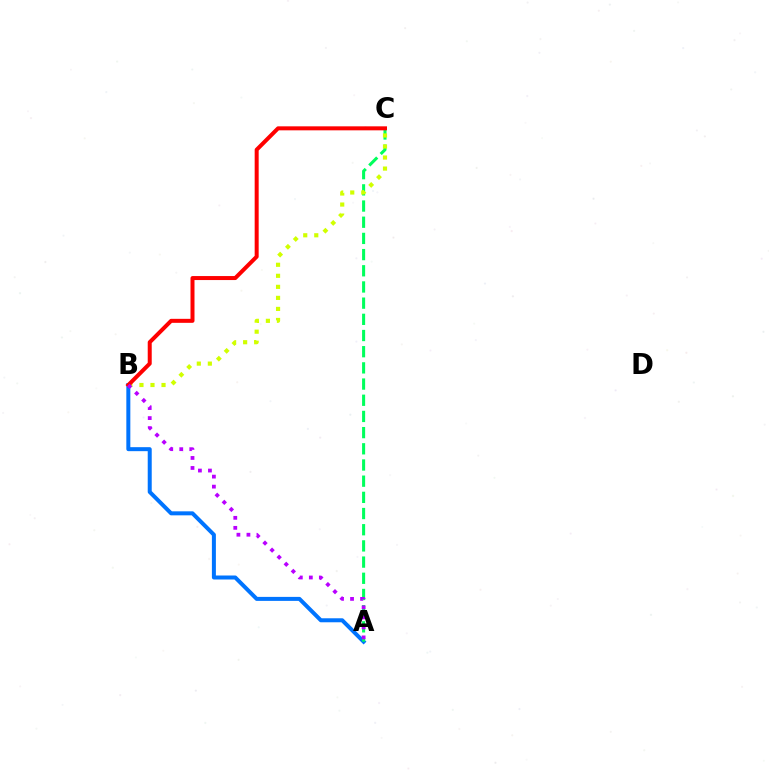{('A', 'B'): [{'color': '#0074ff', 'line_style': 'solid', 'thickness': 2.88}, {'color': '#b900ff', 'line_style': 'dotted', 'thickness': 2.72}], ('A', 'C'): [{'color': '#00ff5c', 'line_style': 'dashed', 'thickness': 2.2}], ('B', 'C'): [{'color': '#d1ff00', 'line_style': 'dotted', 'thickness': 3.0}, {'color': '#ff0000', 'line_style': 'solid', 'thickness': 2.88}]}